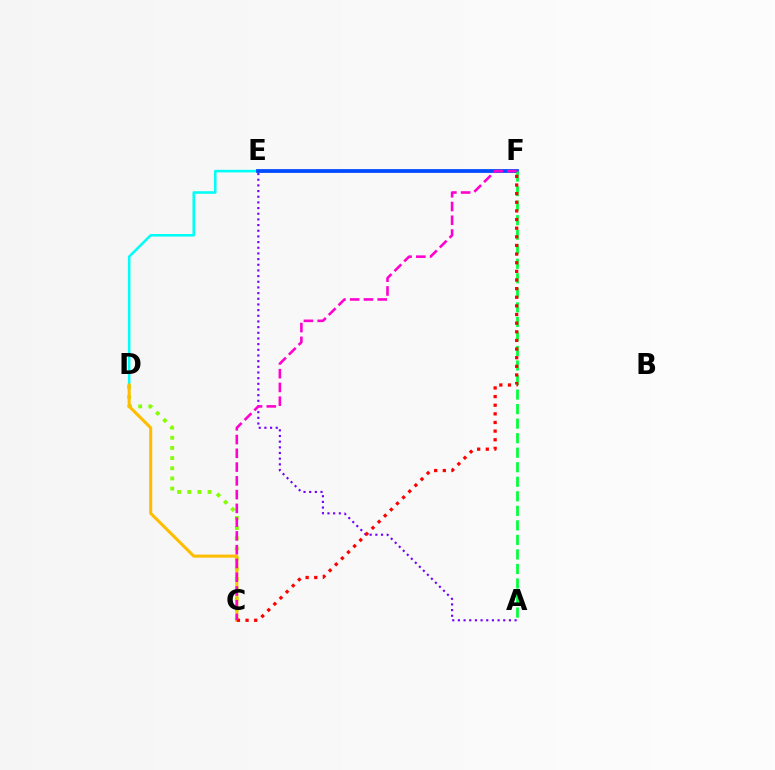{('C', 'D'): [{'color': '#84ff00', 'line_style': 'dotted', 'thickness': 2.76}, {'color': '#ffbd00', 'line_style': 'solid', 'thickness': 2.21}], ('D', 'E'): [{'color': '#00fff6', 'line_style': 'solid', 'thickness': 1.85}], ('E', 'F'): [{'color': '#004bff', 'line_style': 'solid', 'thickness': 2.72}], ('A', 'F'): [{'color': '#00ff39', 'line_style': 'dashed', 'thickness': 1.97}], ('A', 'E'): [{'color': '#7200ff', 'line_style': 'dotted', 'thickness': 1.54}], ('C', 'F'): [{'color': '#ff0000', 'line_style': 'dotted', 'thickness': 2.35}, {'color': '#ff00cf', 'line_style': 'dashed', 'thickness': 1.87}]}